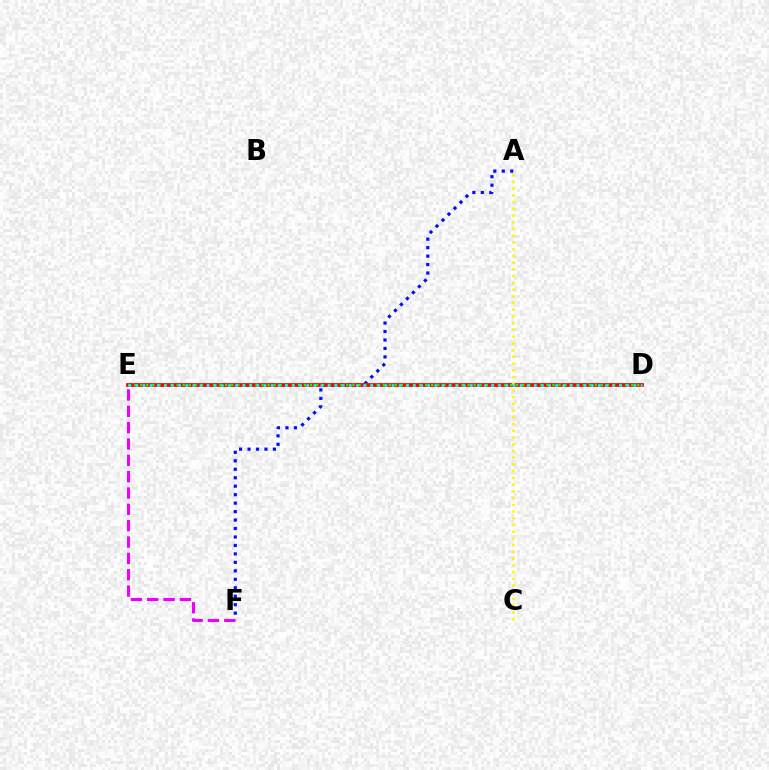{('A', 'F'): [{'color': '#0010ff', 'line_style': 'dotted', 'thickness': 2.3}], ('E', 'F'): [{'color': '#ee00ff', 'line_style': 'dashed', 'thickness': 2.22}], ('D', 'E'): [{'color': '#ff0000', 'line_style': 'solid', 'thickness': 2.72}, {'color': '#08ff00', 'line_style': 'dotted', 'thickness': 1.65}, {'color': '#00fff6', 'line_style': 'dotted', 'thickness': 1.93}], ('A', 'C'): [{'color': '#fcf500', 'line_style': 'dotted', 'thickness': 1.83}]}